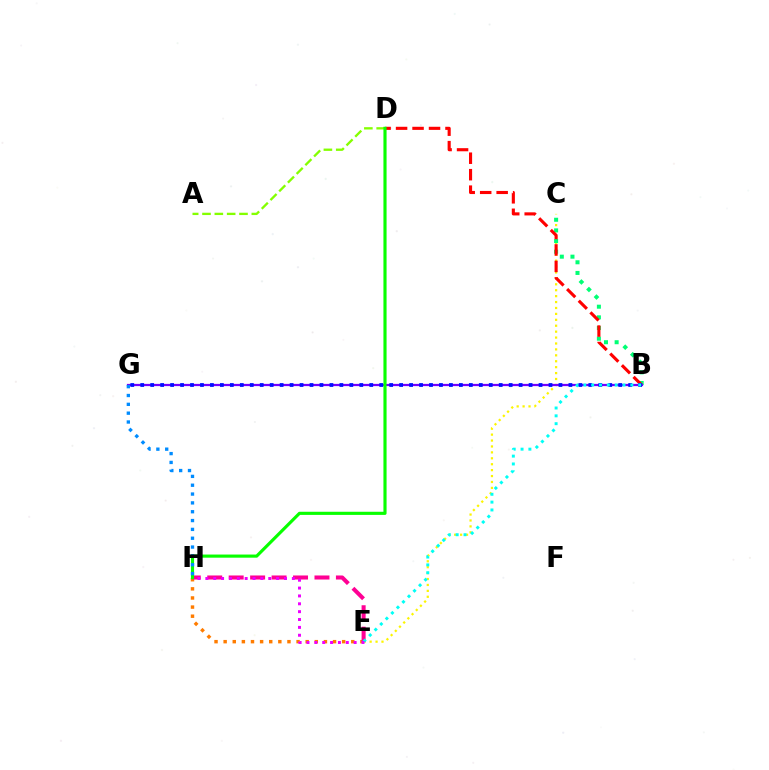{('C', 'E'): [{'color': '#fcf500', 'line_style': 'dotted', 'thickness': 1.61}], ('E', 'H'): [{'color': '#ff7c00', 'line_style': 'dotted', 'thickness': 2.48}, {'color': '#ff0094', 'line_style': 'dashed', 'thickness': 2.91}, {'color': '#ee00ff', 'line_style': 'dotted', 'thickness': 2.14}], ('B', 'C'): [{'color': '#00ff74', 'line_style': 'dotted', 'thickness': 2.89}], ('B', 'D'): [{'color': '#ff0000', 'line_style': 'dashed', 'thickness': 2.24}], ('B', 'G'): [{'color': '#7200ff', 'line_style': 'solid', 'thickness': 1.61}, {'color': '#0010ff', 'line_style': 'dotted', 'thickness': 2.71}], ('B', 'E'): [{'color': '#00fff6', 'line_style': 'dotted', 'thickness': 2.13}], ('A', 'D'): [{'color': '#84ff00', 'line_style': 'dashed', 'thickness': 1.68}], ('D', 'H'): [{'color': '#08ff00', 'line_style': 'solid', 'thickness': 2.26}], ('G', 'H'): [{'color': '#008cff', 'line_style': 'dotted', 'thickness': 2.4}]}